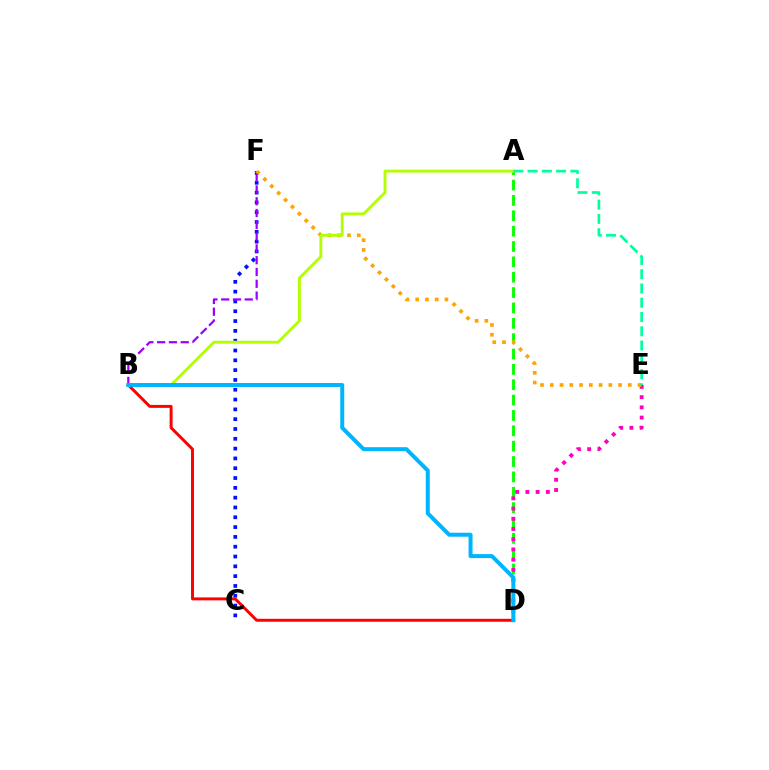{('A', 'D'): [{'color': '#08ff00', 'line_style': 'dashed', 'thickness': 2.09}], ('D', 'E'): [{'color': '#ff00bd', 'line_style': 'dotted', 'thickness': 2.78}], ('C', 'F'): [{'color': '#0010ff', 'line_style': 'dotted', 'thickness': 2.67}], ('E', 'F'): [{'color': '#ffa500', 'line_style': 'dotted', 'thickness': 2.65}], ('A', 'B'): [{'color': '#b3ff00', 'line_style': 'solid', 'thickness': 2.07}], ('A', 'E'): [{'color': '#00ff9d', 'line_style': 'dashed', 'thickness': 1.94}], ('B', 'F'): [{'color': '#9b00ff', 'line_style': 'dashed', 'thickness': 1.6}], ('B', 'D'): [{'color': '#ff0000', 'line_style': 'solid', 'thickness': 2.13}, {'color': '#00b5ff', 'line_style': 'solid', 'thickness': 2.87}]}